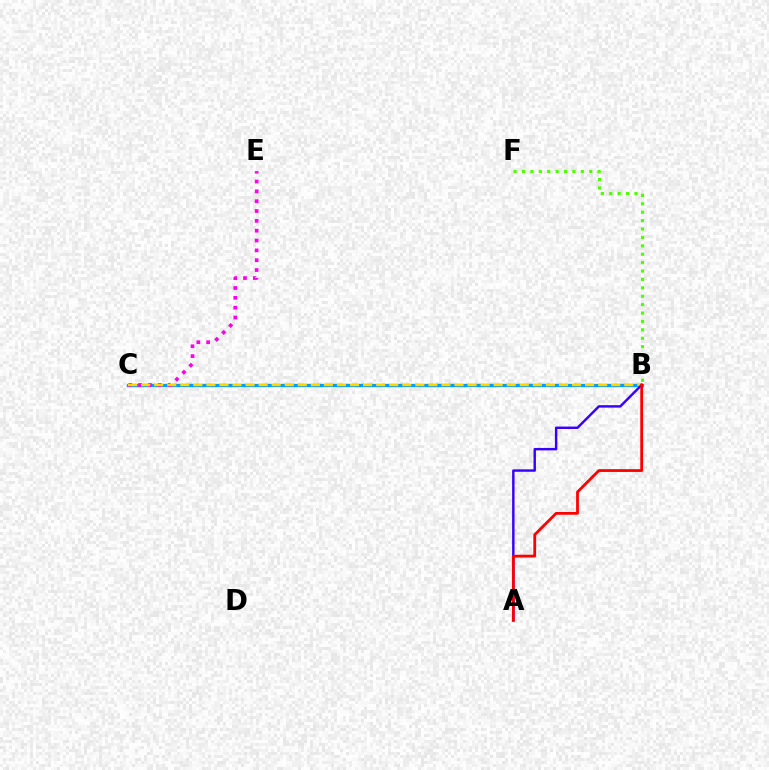{('B', 'C'): [{'color': '#00ff86', 'line_style': 'dotted', 'thickness': 1.86}, {'color': '#009eff', 'line_style': 'solid', 'thickness': 2.41}, {'color': '#ffd500', 'line_style': 'dashed', 'thickness': 1.77}], ('C', 'E'): [{'color': '#ff00ed', 'line_style': 'dotted', 'thickness': 2.67}], ('A', 'B'): [{'color': '#3700ff', 'line_style': 'solid', 'thickness': 1.76}, {'color': '#ff0000', 'line_style': 'solid', 'thickness': 2.0}], ('B', 'F'): [{'color': '#4fff00', 'line_style': 'dotted', 'thickness': 2.28}]}